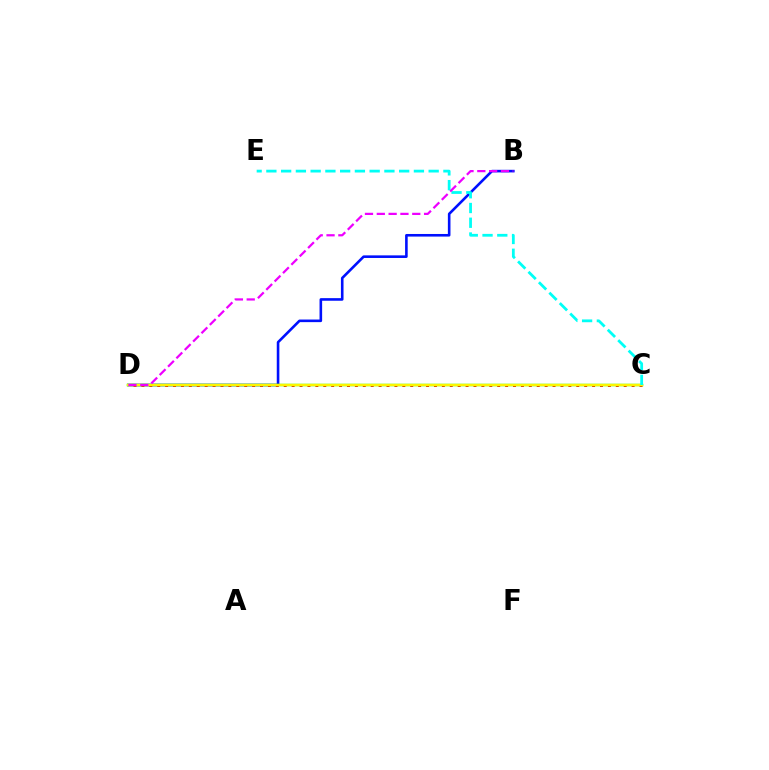{('B', 'D'): [{'color': '#0010ff', 'line_style': 'solid', 'thickness': 1.87}, {'color': '#ee00ff', 'line_style': 'dashed', 'thickness': 1.61}], ('C', 'D'): [{'color': '#ff0000', 'line_style': 'dotted', 'thickness': 2.15}, {'color': '#08ff00', 'line_style': 'solid', 'thickness': 1.72}, {'color': '#fcf500', 'line_style': 'solid', 'thickness': 1.74}], ('C', 'E'): [{'color': '#00fff6', 'line_style': 'dashed', 'thickness': 2.0}]}